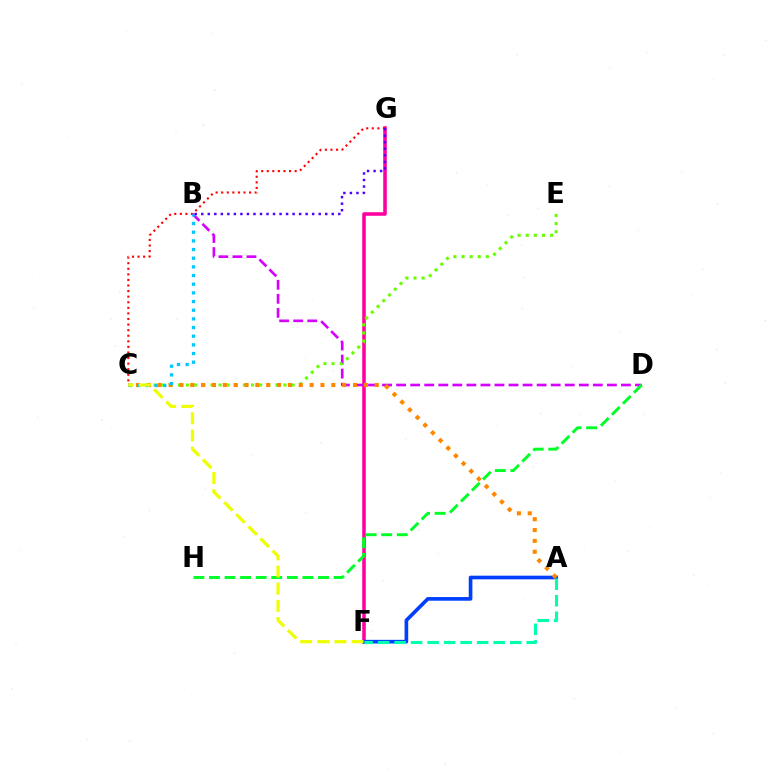{('F', 'G'): [{'color': '#ff00a0', 'line_style': 'solid', 'thickness': 2.56}], ('C', 'G'): [{'color': '#ff0000', 'line_style': 'dotted', 'thickness': 1.52}], ('B', 'D'): [{'color': '#d600ff', 'line_style': 'dashed', 'thickness': 1.91}], ('C', 'E'): [{'color': '#66ff00', 'line_style': 'dotted', 'thickness': 2.21}], ('A', 'F'): [{'color': '#003fff', 'line_style': 'solid', 'thickness': 2.63}, {'color': '#00ffaf', 'line_style': 'dashed', 'thickness': 2.24}], ('A', 'C'): [{'color': '#ff8800', 'line_style': 'dotted', 'thickness': 2.95}], ('B', 'C'): [{'color': '#00c7ff', 'line_style': 'dotted', 'thickness': 2.35}], ('D', 'H'): [{'color': '#00ff27', 'line_style': 'dashed', 'thickness': 2.12}], ('C', 'F'): [{'color': '#eeff00', 'line_style': 'dashed', 'thickness': 2.33}], ('B', 'G'): [{'color': '#4f00ff', 'line_style': 'dotted', 'thickness': 1.77}]}